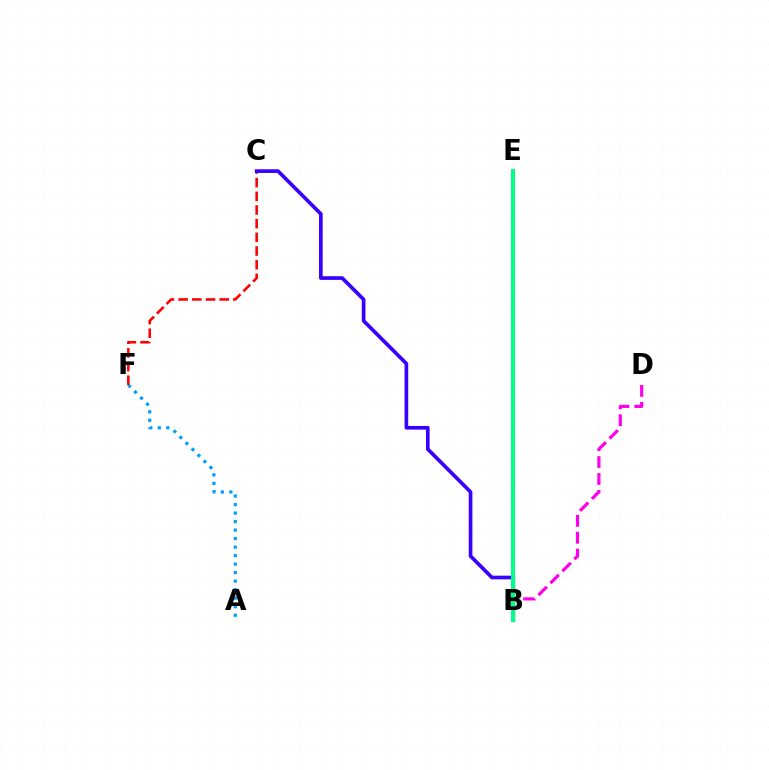{('A', 'F'): [{'color': '#009eff', 'line_style': 'dotted', 'thickness': 2.31}], ('C', 'F'): [{'color': '#ff0000', 'line_style': 'dashed', 'thickness': 1.86}], ('B', 'E'): [{'color': '#ffd500', 'line_style': 'dotted', 'thickness': 2.92}, {'color': '#4fff00', 'line_style': 'dotted', 'thickness': 2.01}, {'color': '#00ff86', 'line_style': 'solid', 'thickness': 2.86}], ('B', 'C'): [{'color': '#3700ff', 'line_style': 'solid', 'thickness': 2.64}], ('B', 'D'): [{'color': '#ff00ed', 'line_style': 'dashed', 'thickness': 2.3}]}